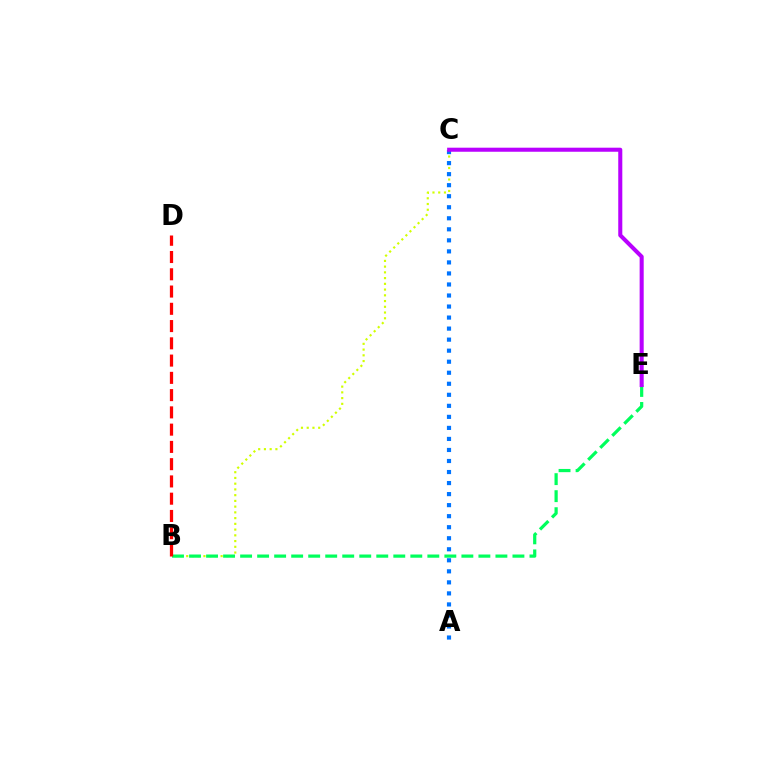{('B', 'C'): [{'color': '#d1ff00', 'line_style': 'dotted', 'thickness': 1.56}], ('B', 'E'): [{'color': '#00ff5c', 'line_style': 'dashed', 'thickness': 2.31}], ('A', 'C'): [{'color': '#0074ff', 'line_style': 'dotted', 'thickness': 3.0}], ('B', 'D'): [{'color': '#ff0000', 'line_style': 'dashed', 'thickness': 2.35}], ('C', 'E'): [{'color': '#b900ff', 'line_style': 'solid', 'thickness': 2.92}]}